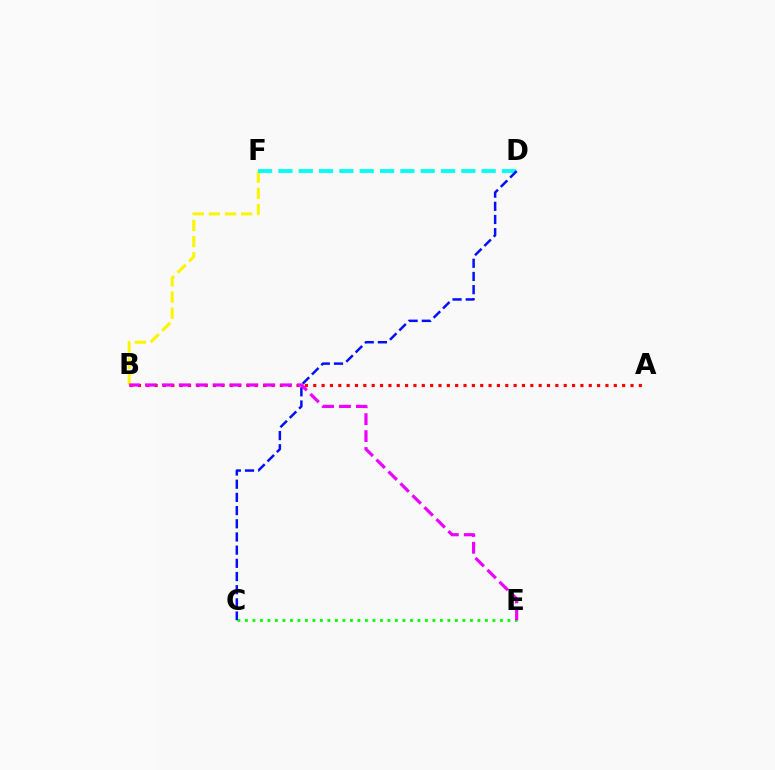{('C', 'E'): [{'color': '#08ff00', 'line_style': 'dotted', 'thickness': 2.04}], ('A', 'B'): [{'color': '#ff0000', 'line_style': 'dotted', 'thickness': 2.27}], ('B', 'F'): [{'color': '#fcf500', 'line_style': 'dashed', 'thickness': 2.19}], ('D', 'F'): [{'color': '#00fff6', 'line_style': 'dashed', 'thickness': 2.76}], ('C', 'D'): [{'color': '#0010ff', 'line_style': 'dashed', 'thickness': 1.79}], ('B', 'E'): [{'color': '#ee00ff', 'line_style': 'dashed', 'thickness': 2.3}]}